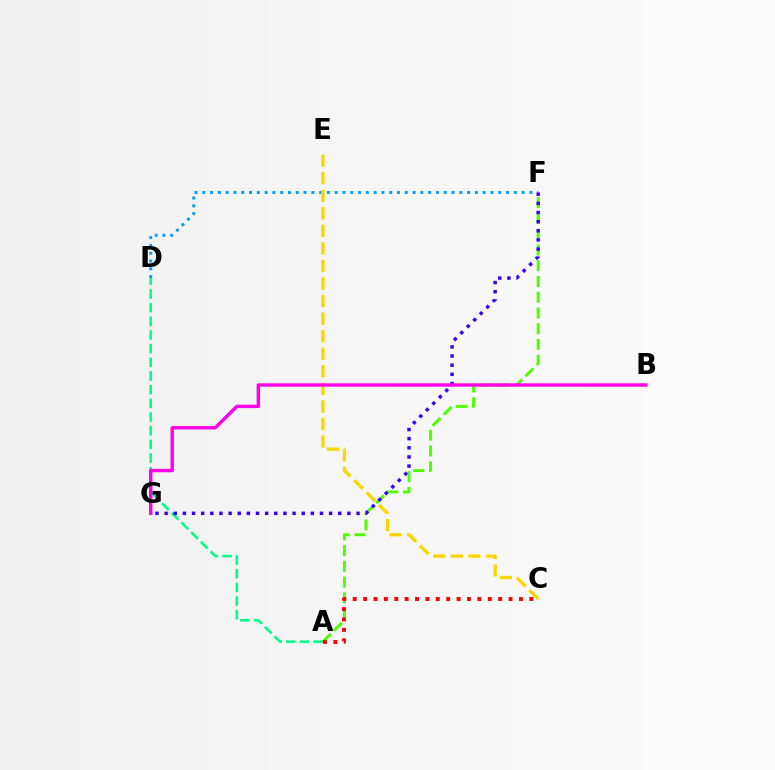{('A', 'D'): [{'color': '#00ff86', 'line_style': 'dashed', 'thickness': 1.86}], ('A', 'F'): [{'color': '#4fff00', 'line_style': 'dashed', 'thickness': 2.14}], ('D', 'F'): [{'color': '#009eff', 'line_style': 'dotted', 'thickness': 2.12}], ('A', 'C'): [{'color': '#ff0000', 'line_style': 'dotted', 'thickness': 2.82}], ('C', 'E'): [{'color': '#ffd500', 'line_style': 'dashed', 'thickness': 2.39}], ('F', 'G'): [{'color': '#3700ff', 'line_style': 'dotted', 'thickness': 2.48}], ('B', 'G'): [{'color': '#ff00ed', 'line_style': 'solid', 'thickness': 2.45}]}